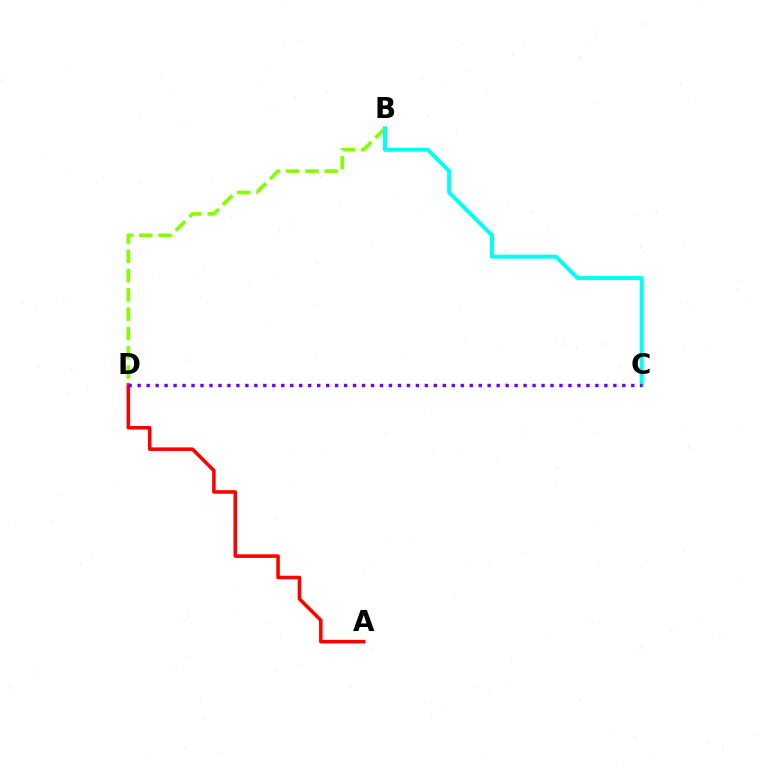{('A', 'D'): [{'color': '#ff0000', 'line_style': 'solid', 'thickness': 2.56}], ('B', 'D'): [{'color': '#84ff00', 'line_style': 'dashed', 'thickness': 2.62}], ('B', 'C'): [{'color': '#00fff6', 'line_style': 'solid', 'thickness': 2.89}], ('C', 'D'): [{'color': '#7200ff', 'line_style': 'dotted', 'thickness': 2.44}]}